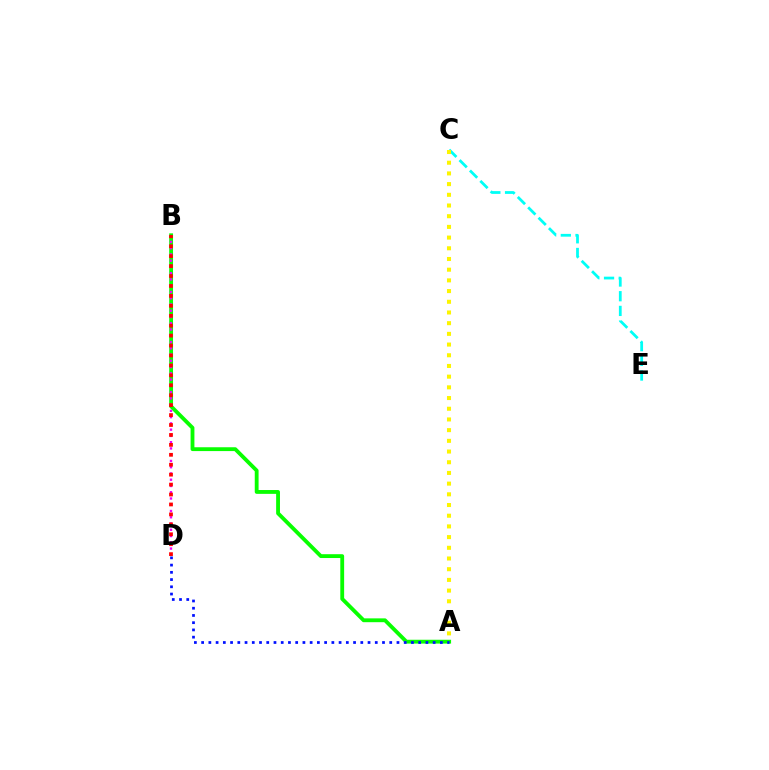{('C', 'E'): [{'color': '#00fff6', 'line_style': 'dashed', 'thickness': 2.0}], ('A', 'B'): [{'color': '#08ff00', 'line_style': 'solid', 'thickness': 2.76}], ('A', 'D'): [{'color': '#0010ff', 'line_style': 'dotted', 'thickness': 1.97}], ('B', 'D'): [{'color': '#ee00ff', 'line_style': 'dotted', 'thickness': 1.7}, {'color': '#ff0000', 'line_style': 'dotted', 'thickness': 2.7}], ('A', 'C'): [{'color': '#fcf500', 'line_style': 'dotted', 'thickness': 2.91}]}